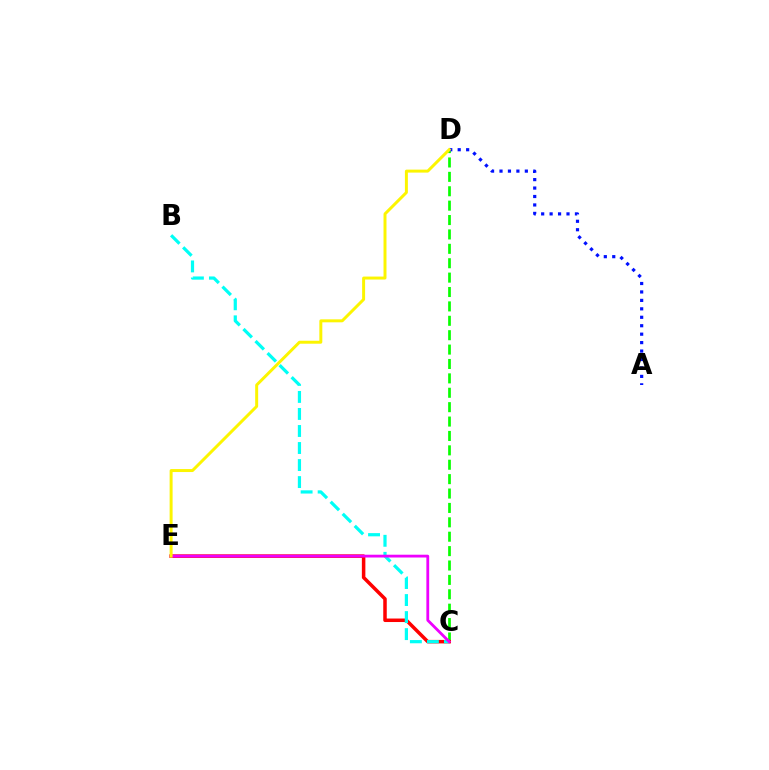{('C', 'D'): [{'color': '#08ff00', 'line_style': 'dashed', 'thickness': 1.96}], ('A', 'D'): [{'color': '#0010ff', 'line_style': 'dotted', 'thickness': 2.29}], ('C', 'E'): [{'color': '#ff0000', 'line_style': 'solid', 'thickness': 2.53}, {'color': '#ee00ff', 'line_style': 'solid', 'thickness': 2.02}], ('B', 'C'): [{'color': '#00fff6', 'line_style': 'dashed', 'thickness': 2.31}], ('D', 'E'): [{'color': '#fcf500', 'line_style': 'solid', 'thickness': 2.14}]}